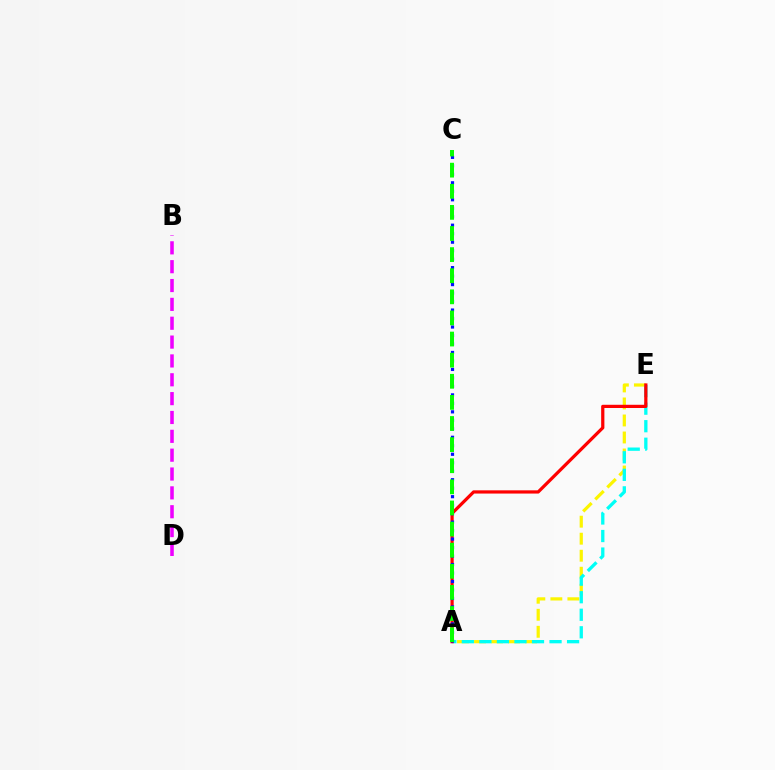{('A', 'E'): [{'color': '#fcf500', 'line_style': 'dashed', 'thickness': 2.31}, {'color': '#00fff6', 'line_style': 'dashed', 'thickness': 2.38}, {'color': '#ff0000', 'line_style': 'solid', 'thickness': 2.32}], ('B', 'D'): [{'color': '#ee00ff', 'line_style': 'dashed', 'thickness': 2.56}], ('A', 'C'): [{'color': '#0010ff', 'line_style': 'dotted', 'thickness': 2.3}, {'color': '#08ff00', 'line_style': 'dashed', 'thickness': 2.87}]}